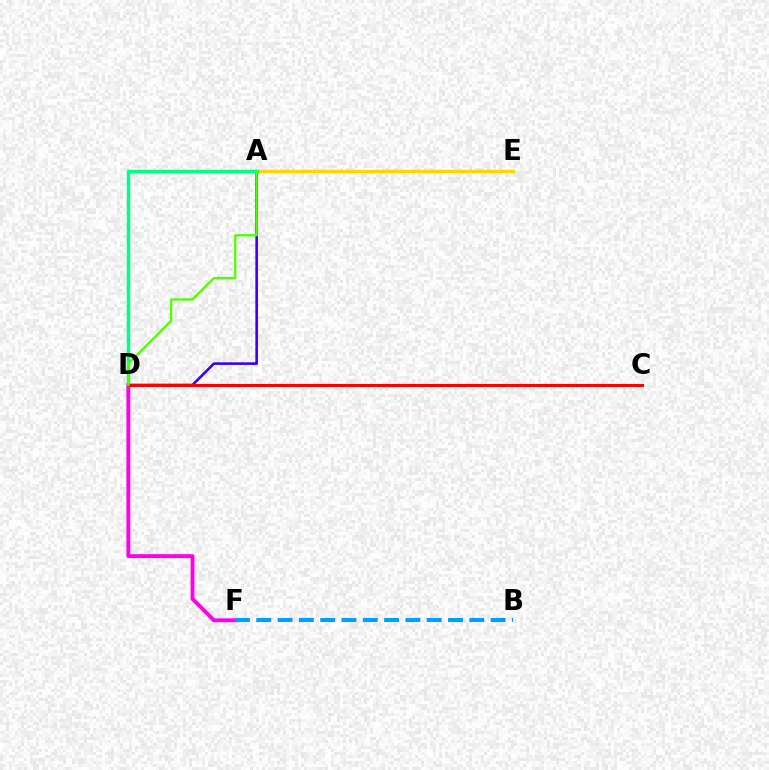{('A', 'D'): [{'color': '#3700ff', 'line_style': 'solid', 'thickness': 1.89}, {'color': '#00ff86', 'line_style': 'solid', 'thickness': 2.5}, {'color': '#4fff00', 'line_style': 'solid', 'thickness': 1.62}], ('D', 'F'): [{'color': '#ff00ed', 'line_style': 'solid', 'thickness': 2.79}], ('A', 'E'): [{'color': '#ffd500', 'line_style': 'solid', 'thickness': 2.44}], ('B', 'F'): [{'color': '#009eff', 'line_style': 'dashed', 'thickness': 2.89}], ('C', 'D'): [{'color': '#ff0000', 'line_style': 'solid', 'thickness': 2.17}]}